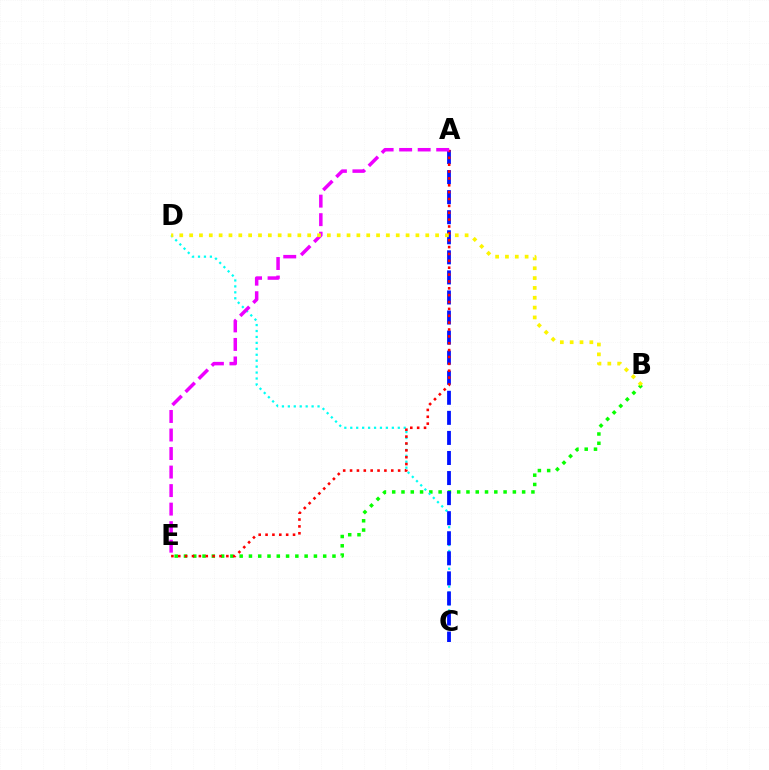{('B', 'E'): [{'color': '#08ff00', 'line_style': 'dotted', 'thickness': 2.52}], ('C', 'D'): [{'color': '#00fff6', 'line_style': 'dotted', 'thickness': 1.61}], ('A', 'C'): [{'color': '#0010ff', 'line_style': 'dashed', 'thickness': 2.73}], ('A', 'E'): [{'color': '#ff0000', 'line_style': 'dotted', 'thickness': 1.87}, {'color': '#ee00ff', 'line_style': 'dashed', 'thickness': 2.52}], ('B', 'D'): [{'color': '#fcf500', 'line_style': 'dotted', 'thickness': 2.67}]}